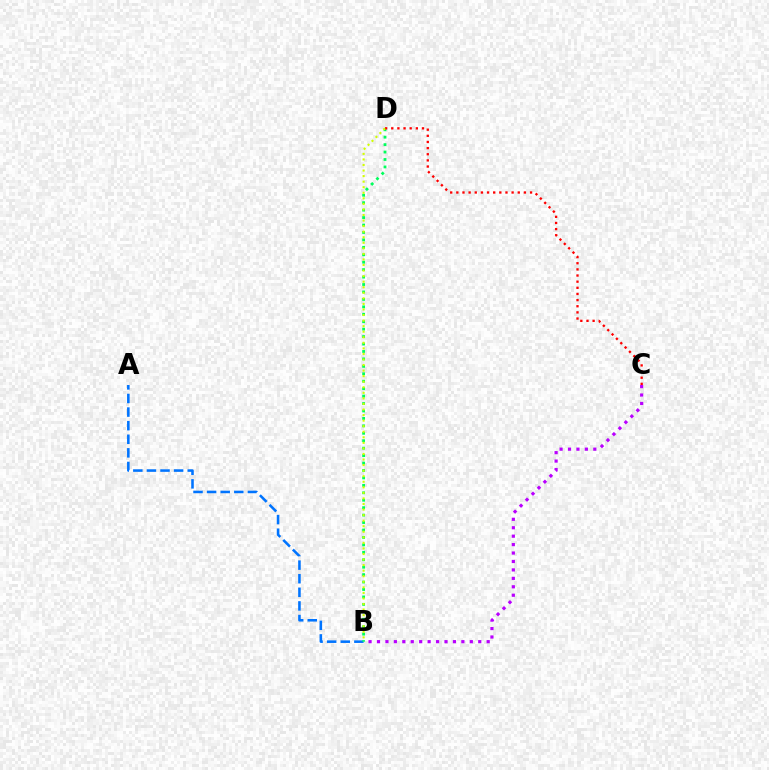{('A', 'B'): [{'color': '#0074ff', 'line_style': 'dashed', 'thickness': 1.85}], ('B', 'D'): [{'color': '#00ff5c', 'line_style': 'dotted', 'thickness': 2.02}, {'color': '#d1ff00', 'line_style': 'dotted', 'thickness': 1.51}], ('C', 'D'): [{'color': '#ff0000', 'line_style': 'dotted', 'thickness': 1.67}], ('B', 'C'): [{'color': '#b900ff', 'line_style': 'dotted', 'thickness': 2.29}]}